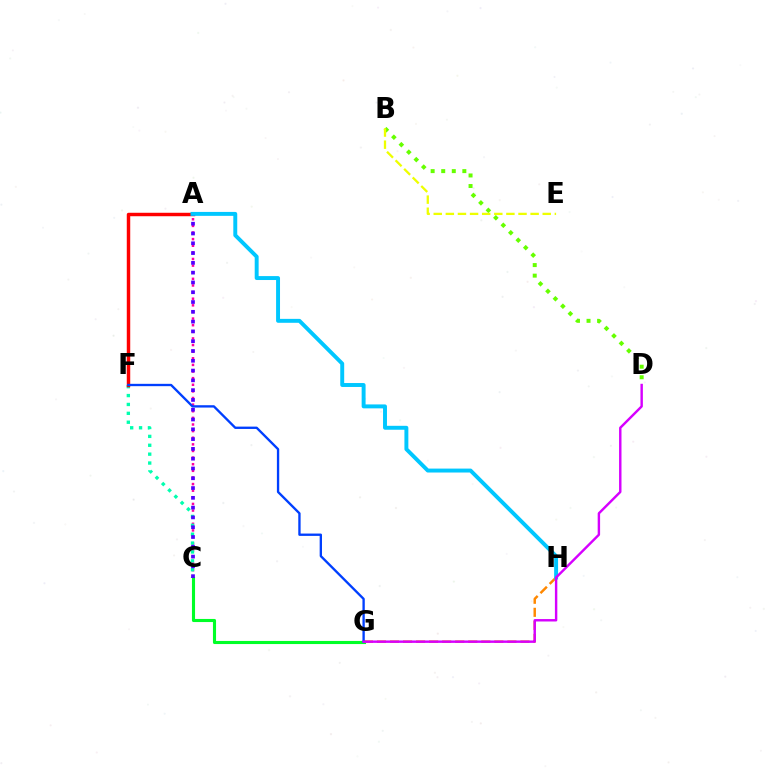{('A', 'C'): [{'color': '#ff00a0', 'line_style': 'dotted', 'thickness': 1.8}, {'color': '#4f00ff', 'line_style': 'dotted', 'thickness': 2.66}], ('C', 'G'): [{'color': '#00ff27', 'line_style': 'solid', 'thickness': 2.23}], ('C', 'F'): [{'color': '#00ffaf', 'line_style': 'dotted', 'thickness': 2.41}], ('G', 'H'): [{'color': '#ff8800', 'line_style': 'dashed', 'thickness': 1.77}], ('A', 'F'): [{'color': '#ff0000', 'line_style': 'solid', 'thickness': 2.49}], ('F', 'G'): [{'color': '#003fff', 'line_style': 'solid', 'thickness': 1.68}], ('A', 'H'): [{'color': '#00c7ff', 'line_style': 'solid', 'thickness': 2.83}], ('D', 'G'): [{'color': '#d600ff', 'line_style': 'solid', 'thickness': 1.74}], ('B', 'D'): [{'color': '#66ff00', 'line_style': 'dotted', 'thickness': 2.87}], ('B', 'E'): [{'color': '#eeff00', 'line_style': 'dashed', 'thickness': 1.65}]}